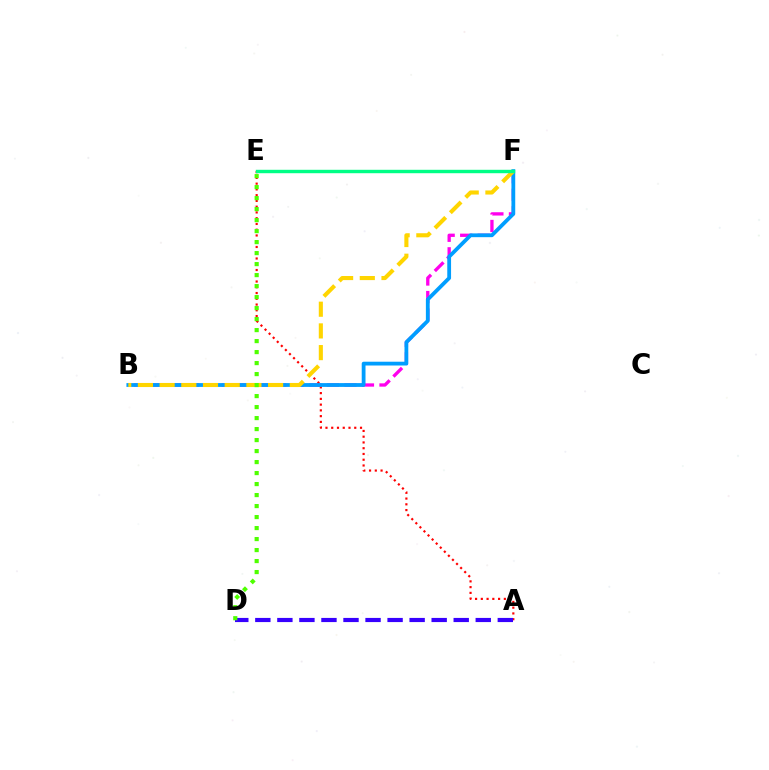{('B', 'F'): [{'color': '#ff00ed', 'line_style': 'dashed', 'thickness': 2.38}, {'color': '#009eff', 'line_style': 'solid', 'thickness': 2.73}, {'color': '#ffd500', 'line_style': 'dashed', 'thickness': 2.95}], ('A', 'E'): [{'color': '#ff0000', 'line_style': 'dotted', 'thickness': 1.56}], ('A', 'D'): [{'color': '#3700ff', 'line_style': 'dashed', 'thickness': 2.99}], ('E', 'F'): [{'color': '#00ff86', 'line_style': 'solid', 'thickness': 2.46}], ('D', 'E'): [{'color': '#4fff00', 'line_style': 'dotted', 'thickness': 2.99}]}